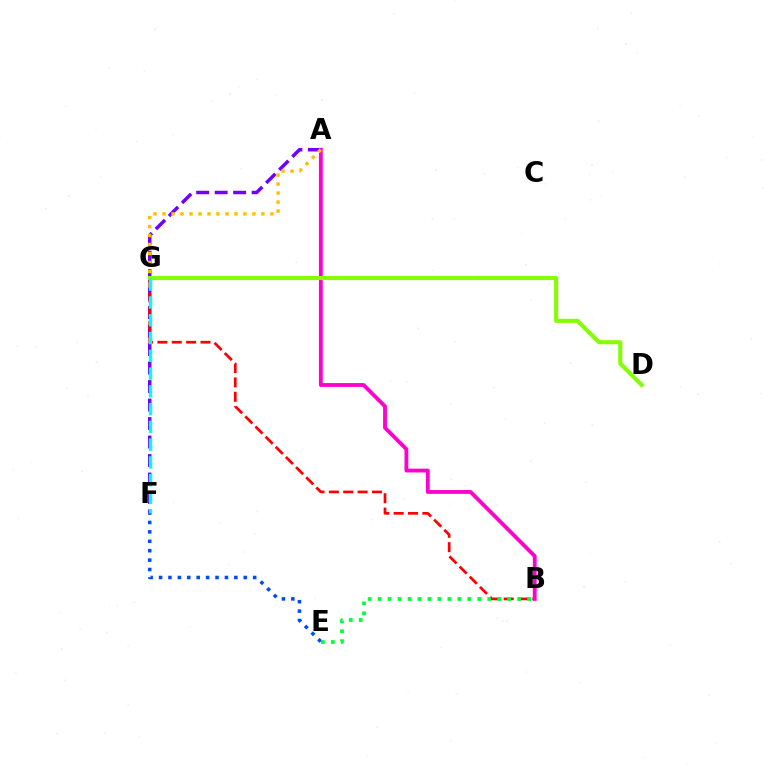{('A', 'F'): [{'color': '#7200ff', 'line_style': 'dashed', 'thickness': 2.51}], ('B', 'G'): [{'color': '#ff0000', 'line_style': 'dashed', 'thickness': 1.95}], ('A', 'B'): [{'color': '#ff00cf', 'line_style': 'solid', 'thickness': 2.76}], ('D', 'G'): [{'color': '#84ff00', 'line_style': 'solid', 'thickness': 2.94}], ('F', 'G'): [{'color': '#00fff6', 'line_style': 'dashed', 'thickness': 2.41}], ('A', 'G'): [{'color': '#ffbd00', 'line_style': 'dotted', 'thickness': 2.44}], ('E', 'F'): [{'color': '#004bff', 'line_style': 'dotted', 'thickness': 2.56}], ('B', 'E'): [{'color': '#00ff39', 'line_style': 'dotted', 'thickness': 2.71}]}